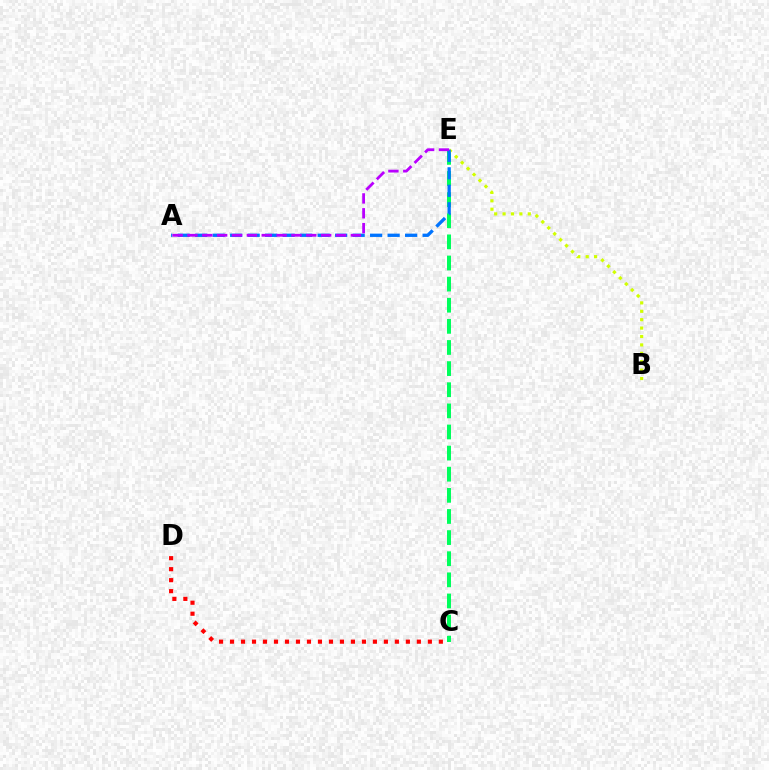{('C', 'E'): [{'color': '#00ff5c', 'line_style': 'dashed', 'thickness': 2.87}], ('C', 'D'): [{'color': '#ff0000', 'line_style': 'dotted', 'thickness': 2.99}], ('B', 'E'): [{'color': '#d1ff00', 'line_style': 'dotted', 'thickness': 2.28}], ('A', 'E'): [{'color': '#0074ff', 'line_style': 'dashed', 'thickness': 2.38}, {'color': '#b900ff', 'line_style': 'dashed', 'thickness': 2.02}]}